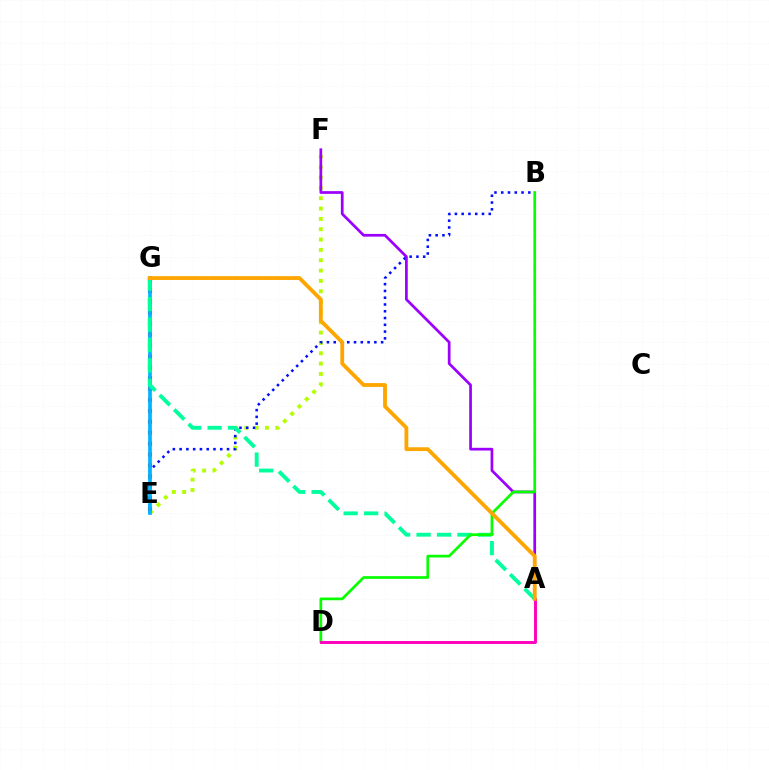{('E', 'F'): [{'color': '#b3ff00', 'line_style': 'dotted', 'thickness': 2.81}], ('E', 'G'): [{'color': '#ff0000', 'line_style': 'dotted', 'thickness': 2.96}, {'color': '#00b5ff', 'line_style': 'solid', 'thickness': 2.66}], ('B', 'E'): [{'color': '#0010ff', 'line_style': 'dotted', 'thickness': 1.84}], ('A', 'G'): [{'color': '#00ff9d', 'line_style': 'dashed', 'thickness': 2.78}, {'color': '#ffa500', 'line_style': 'solid', 'thickness': 2.75}], ('A', 'F'): [{'color': '#9b00ff', 'line_style': 'solid', 'thickness': 1.96}], ('B', 'D'): [{'color': '#08ff00', 'line_style': 'solid', 'thickness': 1.95}], ('A', 'D'): [{'color': '#ff00bd', 'line_style': 'solid', 'thickness': 2.1}]}